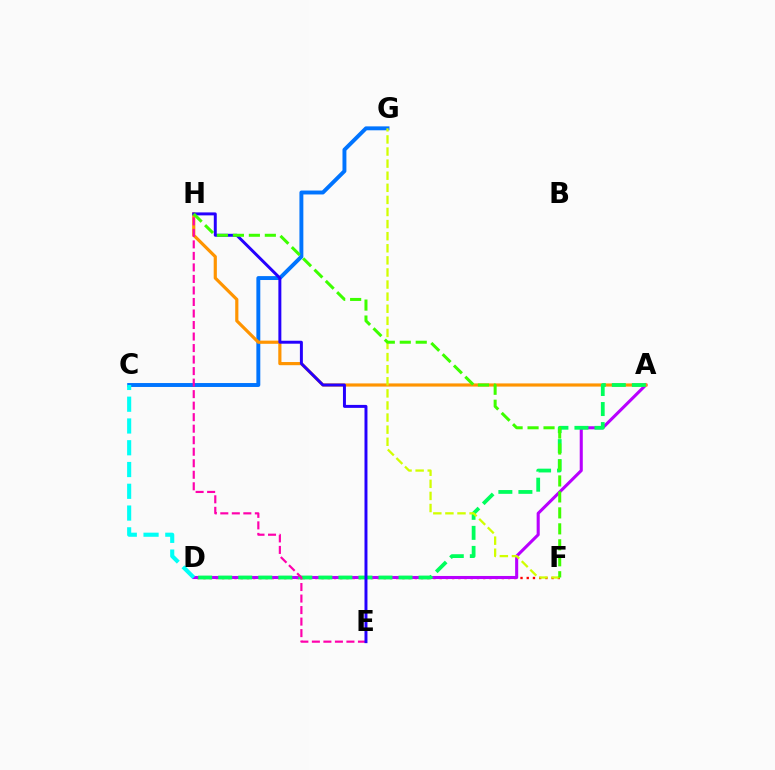{('C', 'G'): [{'color': '#0074ff', 'line_style': 'solid', 'thickness': 2.82}], ('D', 'F'): [{'color': '#ff0000', 'line_style': 'dotted', 'thickness': 1.69}], ('A', 'D'): [{'color': '#b900ff', 'line_style': 'solid', 'thickness': 2.21}, {'color': '#00ff5c', 'line_style': 'dashed', 'thickness': 2.72}], ('A', 'H'): [{'color': '#ff9400', 'line_style': 'solid', 'thickness': 2.28}], ('E', 'H'): [{'color': '#ff00ac', 'line_style': 'dashed', 'thickness': 1.56}, {'color': '#2500ff', 'line_style': 'solid', 'thickness': 2.13}], ('C', 'D'): [{'color': '#00fff6', 'line_style': 'dashed', 'thickness': 2.96}], ('F', 'G'): [{'color': '#d1ff00', 'line_style': 'dashed', 'thickness': 1.64}], ('F', 'H'): [{'color': '#3dff00', 'line_style': 'dashed', 'thickness': 2.17}]}